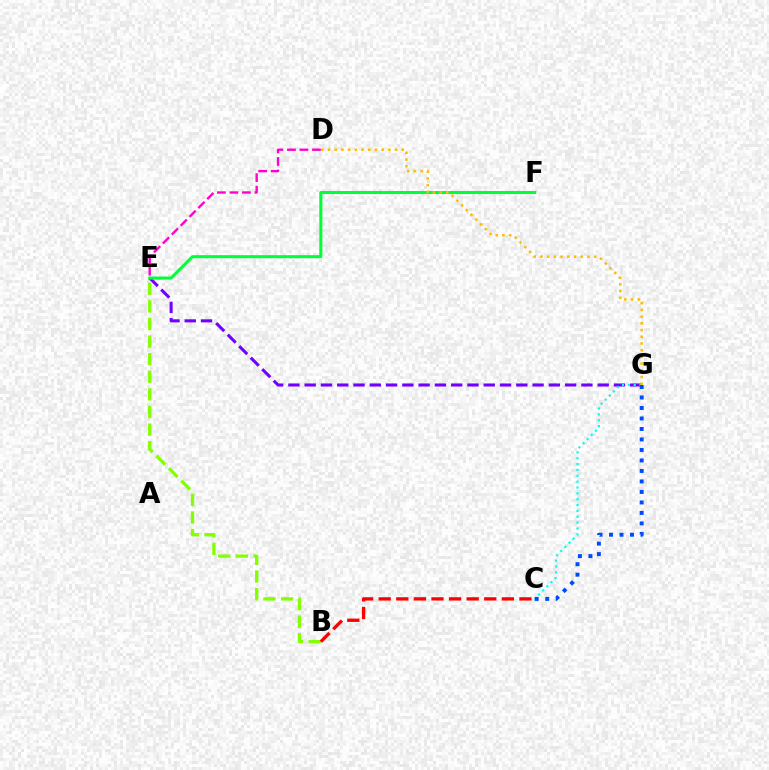{('E', 'G'): [{'color': '#7200ff', 'line_style': 'dashed', 'thickness': 2.21}], ('D', 'E'): [{'color': '#ff00cf', 'line_style': 'dashed', 'thickness': 1.7}], ('E', 'F'): [{'color': '#00ff39', 'line_style': 'solid', 'thickness': 2.19}], ('C', 'G'): [{'color': '#00fff6', 'line_style': 'dotted', 'thickness': 1.59}, {'color': '#004bff', 'line_style': 'dotted', 'thickness': 2.85}], ('D', 'G'): [{'color': '#ffbd00', 'line_style': 'dotted', 'thickness': 1.82}], ('B', 'E'): [{'color': '#84ff00', 'line_style': 'dashed', 'thickness': 2.39}], ('B', 'C'): [{'color': '#ff0000', 'line_style': 'dashed', 'thickness': 2.39}]}